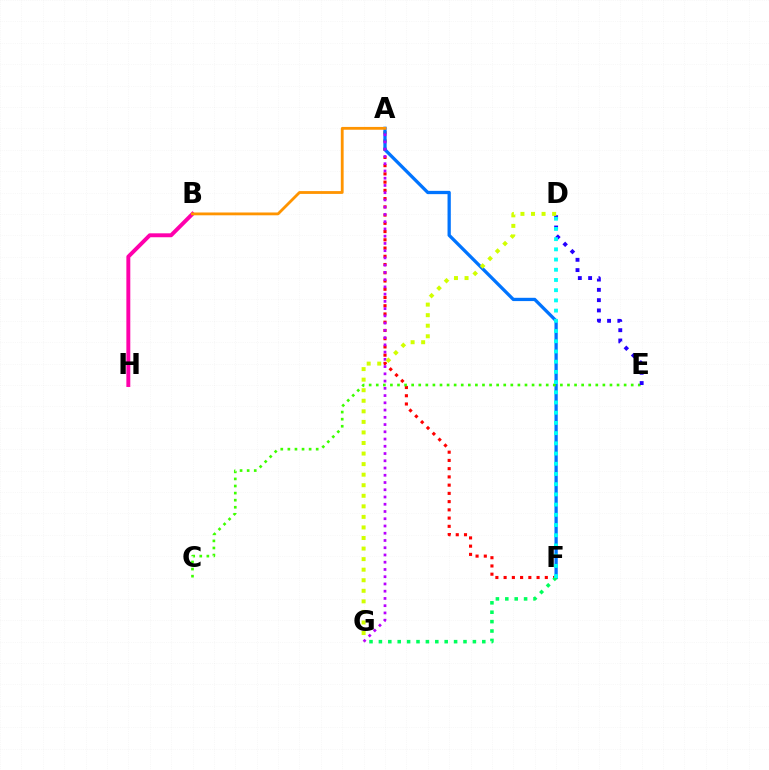{('A', 'F'): [{'color': '#ff0000', 'line_style': 'dotted', 'thickness': 2.24}, {'color': '#0074ff', 'line_style': 'solid', 'thickness': 2.36}], ('A', 'G'): [{'color': '#b900ff', 'line_style': 'dotted', 'thickness': 1.97}], ('B', 'H'): [{'color': '#ff00ac', 'line_style': 'solid', 'thickness': 2.83}], ('F', 'G'): [{'color': '#00ff5c', 'line_style': 'dotted', 'thickness': 2.55}], ('A', 'B'): [{'color': '#ff9400', 'line_style': 'solid', 'thickness': 2.02}], ('C', 'E'): [{'color': '#3dff00', 'line_style': 'dotted', 'thickness': 1.92}], ('D', 'E'): [{'color': '#2500ff', 'line_style': 'dotted', 'thickness': 2.8}], ('D', 'G'): [{'color': '#d1ff00', 'line_style': 'dotted', 'thickness': 2.87}], ('D', 'F'): [{'color': '#00fff6', 'line_style': 'dotted', 'thickness': 2.77}]}